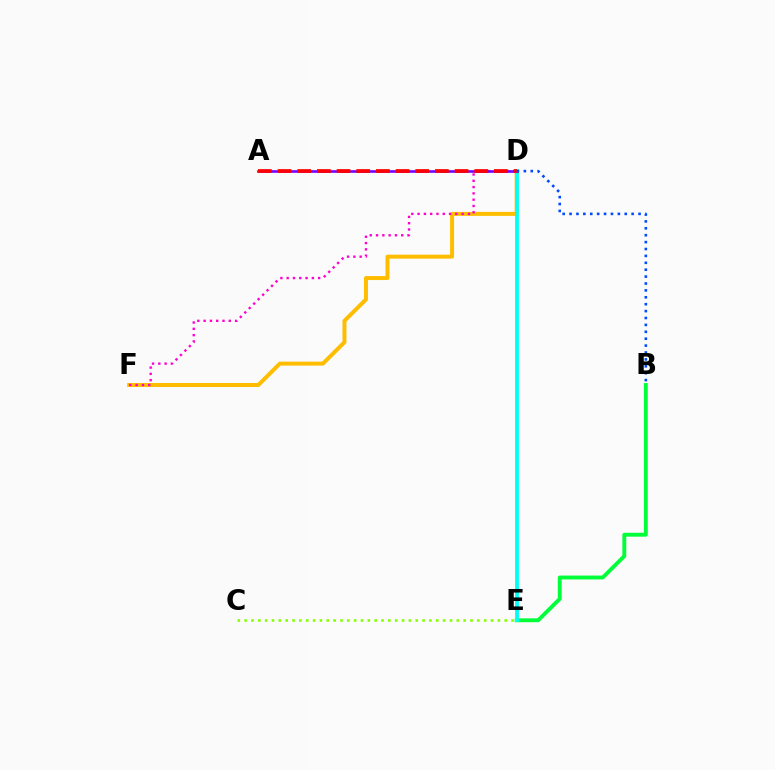{('D', 'F'): [{'color': '#ffbd00', 'line_style': 'solid', 'thickness': 2.87}, {'color': '#ff00cf', 'line_style': 'dotted', 'thickness': 1.71}], ('C', 'E'): [{'color': '#84ff00', 'line_style': 'dotted', 'thickness': 1.86}], ('B', 'E'): [{'color': '#00ff39', 'line_style': 'solid', 'thickness': 2.79}], ('D', 'E'): [{'color': '#00fff6', 'line_style': 'solid', 'thickness': 2.74}], ('A', 'D'): [{'color': '#7200ff', 'line_style': 'solid', 'thickness': 1.87}, {'color': '#ff0000', 'line_style': 'dashed', 'thickness': 2.67}], ('B', 'D'): [{'color': '#004bff', 'line_style': 'dotted', 'thickness': 1.87}]}